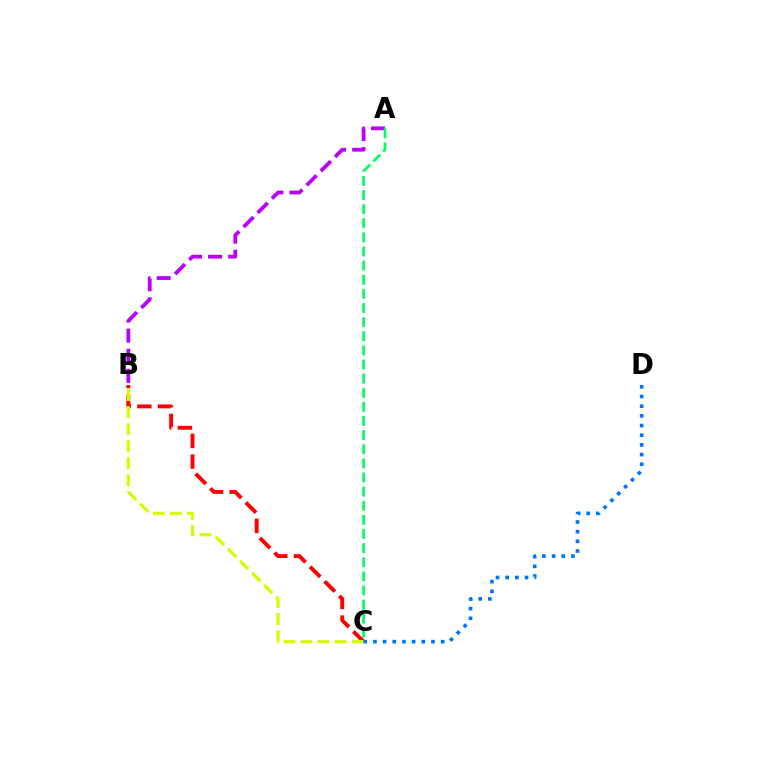{('A', 'B'): [{'color': '#b900ff', 'line_style': 'dashed', 'thickness': 2.73}], ('A', 'C'): [{'color': '#00ff5c', 'line_style': 'dashed', 'thickness': 1.92}], ('B', 'C'): [{'color': '#ff0000', 'line_style': 'dashed', 'thickness': 2.81}, {'color': '#d1ff00', 'line_style': 'dashed', 'thickness': 2.31}], ('C', 'D'): [{'color': '#0074ff', 'line_style': 'dotted', 'thickness': 2.63}]}